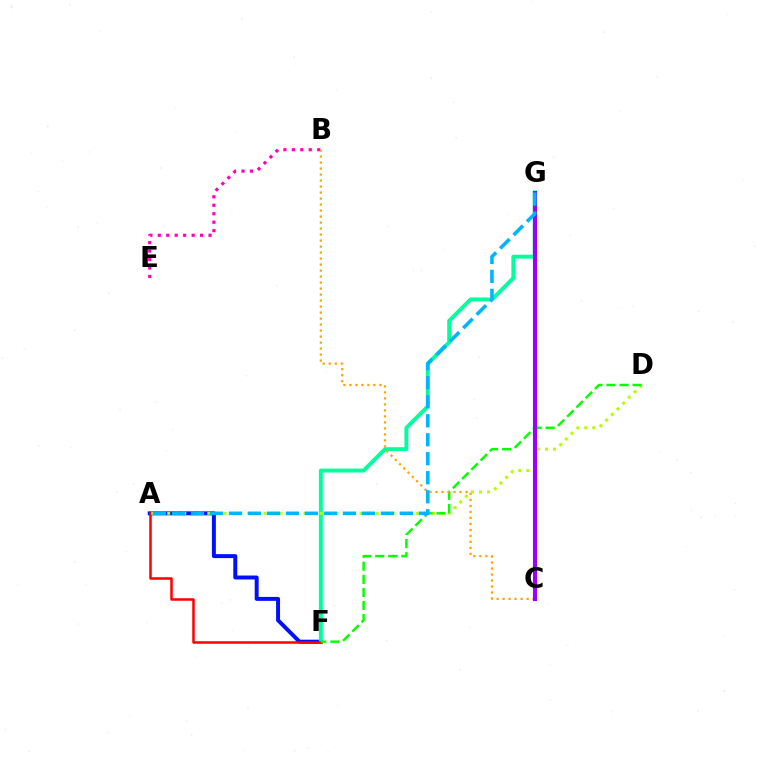{('A', 'F'): [{'color': '#0010ff', 'line_style': 'solid', 'thickness': 2.85}, {'color': '#ff0000', 'line_style': 'solid', 'thickness': 1.81}], ('B', 'E'): [{'color': '#ff00bd', 'line_style': 'dotted', 'thickness': 2.3}], ('F', 'G'): [{'color': '#00ff9d', 'line_style': 'solid', 'thickness': 2.82}], ('A', 'D'): [{'color': '#b3ff00', 'line_style': 'dotted', 'thickness': 2.18}], ('D', 'F'): [{'color': '#08ff00', 'line_style': 'dashed', 'thickness': 1.78}], ('B', 'C'): [{'color': '#ffa500', 'line_style': 'dotted', 'thickness': 1.63}], ('C', 'G'): [{'color': '#9b00ff', 'line_style': 'solid', 'thickness': 2.96}], ('A', 'G'): [{'color': '#00b5ff', 'line_style': 'dashed', 'thickness': 2.58}]}